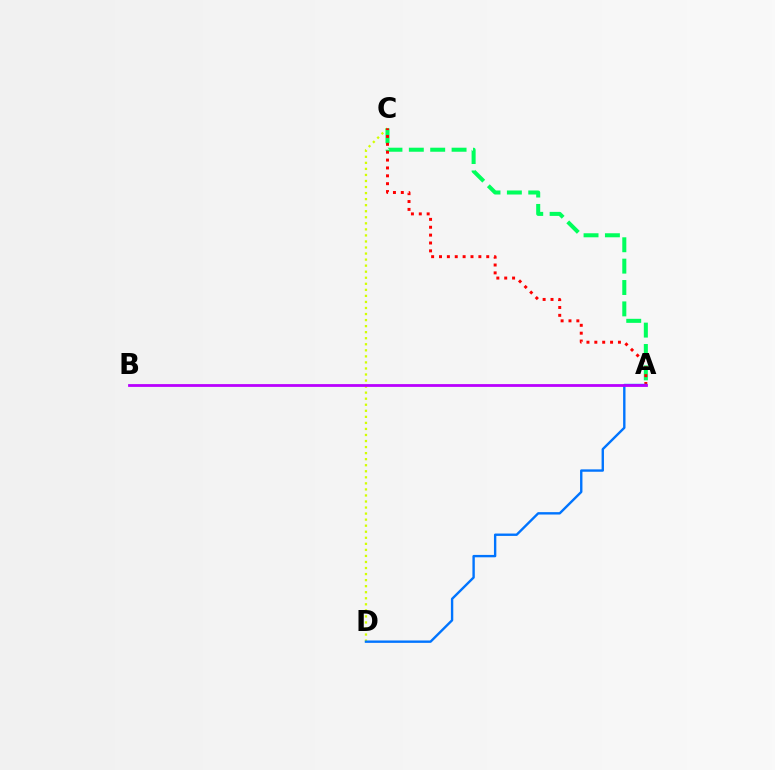{('C', 'D'): [{'color': '#d1ff00', 'line_style': 'dotted', 'thickness': 1.64}], ('A', 'C'): [{'color': '#00ff5c', 'line_style': 'dashed', 'thickness': 2.9}, {'color': '#ff0000', 'line_style': 'dotted', 'thickness': 2.14}], ('A', 'D'): [{'color': '#0074ff', 'line_style': 'solid', 'thickness': 1.72}], ('A', 'B'): [{'color': '#b900ff', 'line_style': 'solid', 'thickness': 2.01}]}